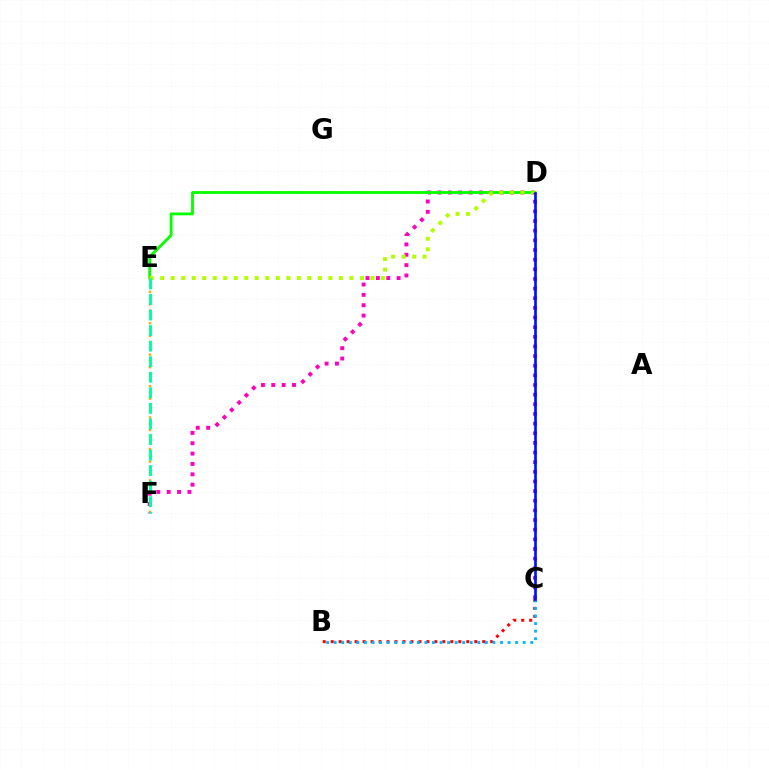{('B', 'C'): [{'color': '#ff0000', 'line_style': 'dotted', 'thickness': 2.17}, {'color': '#00b5ff', 'line_style': 'dotted', 'thickness': 2.05}], ('D', 'F'): [{'color': '#ff00bd', 'line_style': 'dotted', 'thickness': 2.81}], ('D', 'E'): [{'color': '#08ff00', 'line_style': 'solid', 'thickness': 2.06}, {'color': '#b3ff00', 'line_style': 'dotted', 'thickness': 2.86}], ('E', 'F'): [{'color': '#ffa500', 'line_style': 'dotted', 'thickness': 1.71}, {'color': '#00ff9d', 'line_style': 'dashed', 'thickness': 2.11}], ('C', 'D'): [{'color': '#9b00ff', 'line_style': 'dotted', 'thickness': 2.62}, {'color': '#0010ff', 'line_style': 'solid', 'thickness': 1.91}]}